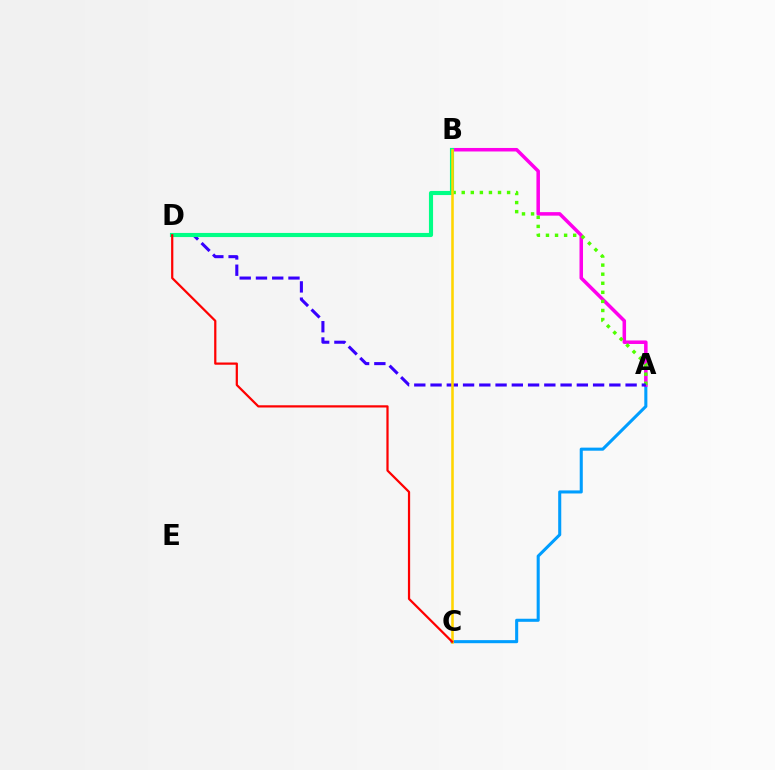{('A', 'C'): [{'color': '#009eff', 'line_style': 'solid', 'thickness': 2.21}], ('A', 'B'): [{'color': '#ff00ed', 'line_style': 'solid', 'thickness': 2.53}, {'color': '#4fff00', 'line_style': 'dotted', 'thickness': 2.46}], ('A', 'D'): [{'color': '#3700ff', 'line_style': 'dashed', 'thickness': 2.21}], ('B', 'D'): [{'color': '#00ff86', 'line_style': 'solid', 'thickness': 2.97}], ('B', 'C'): [{'color': '#ffd500', 'line_style': 'solid', 'thickness': 1.85}], ('C', 'D'): [{'color': '#ff0000', 'line_style': 'solid', 'thickness': 1.6}]}